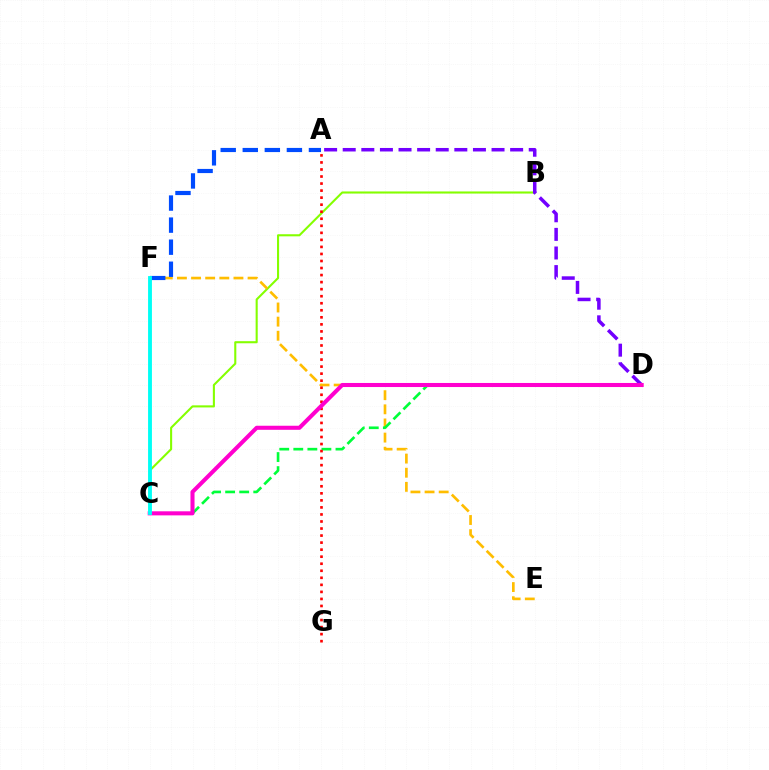{('B', 'C'): [{'color': '#84ff00', 'line_style': 'solid', 'thickness': 1.51}], ('E', 'F'): [{'color': '#ffbd00', 'line_style': 'dashed', 'thickness': 1.92}], ('A', 'D'): [{'color': '#7200ff', 'line_style': 'dashed', 'thickness': 2.53}], ('C', 'D'): [{'color': '#00ff39', 'line_style': 'dashed', 'thickness': 1.91}, {'color': '#ff00cf', 'line_style': 'solid', 'thickness': 2.93}], ('A', 'G'): [{'color': '#ff0000', 'line_style': 'dotted', 'thickness': 1.91}], ('A', 'F'): [{'color': '#004bff', 'line_style': 'dashed', 'thickness': 3.0}], ('C', 'F'): [{'color': '#00fff6', 'line_style': 'solid', 'thickness': 2.78}]}